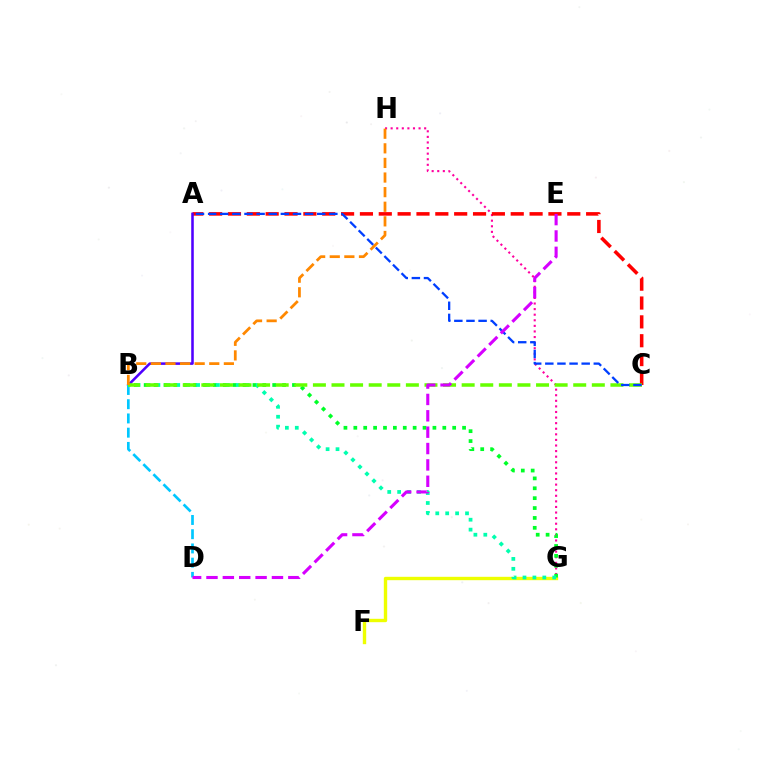{('F', 'G'): [{'color': '#eeff00', 'line_style': 'solid', 'thickness': 2.43}], ('G', 'H'): [{'color': '#ff00a0', 'line_style': 'dotted', 'thickness': 1.52}], ('A', 'C'): [{'color': '#ff0000', 'line_style': 'dashed', 'thickness': 2.56}, {'color': '#003fff', 'line_style': 'dashed', 'thickness': 1.65}], ('A', 'B'): [{'color': '#4f00ff', 'line_style': 'solid', 'thickness': 1.84}], ('B', 'G'): [{'color': '#00ff27', 'line_style': 'dotted', 'thickness': 2.69}, {'color': '#00ffaf', 'line_style': 'dotted', 'thickness': 2.69}], ('B', 'D'): [{'color': '#00c7ff', 'line_style': 'dashed', 'thickness': 1.93}], ('B', 'C'): [{'color': '#66ff00', 'line_style': 'dashed', 'thickness': 2.53}], ('D', 'E'): [{'color': '#d600ff', 'line_style': 'dashed', 'thickness': 2.22}], ('B', 'H'): [{'color': '#ff8800', 'line_style': 'dashed', 'thickness': 1.98}]}